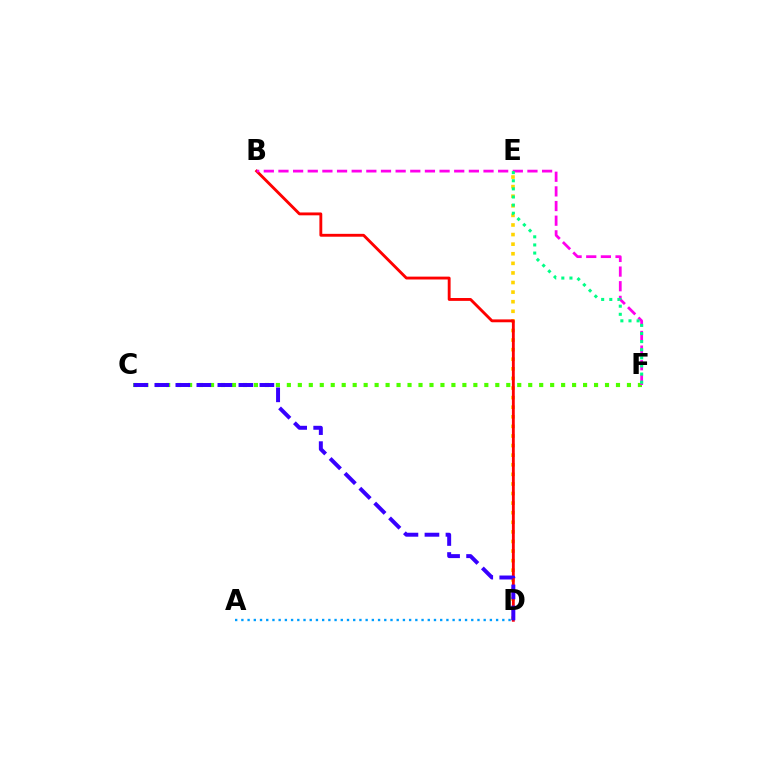{('D', 'E'): [{'color': '#ffd500', 'line_style': 'dotted', 'thickness': 2.61}], ('C', 'F'): [{'color': '#4fff00', 'line_style': 'dotted', 'thickness': 2.98}], ('B', 'D'): [{'color': '#ff0000', 'line_style': 'solid', 'thickness': 2.06}], ('B', 'F'): [{'color': '#ff00ed', 'line_style': 'dashed', 'thickness': 1.99}], ('A', 'D'): [{'color': '#009eff', 'line_style': 'dotted', 'thickness': 1.69}], ('E', 'F'): [{'color': '#00ff86', 'line_style': 'dotted', 'thickness': 2.21}], ('C', 'D'): [{'color': '#3700ff', 'line_style': 'dashed', 'thickness': 2.85}]}